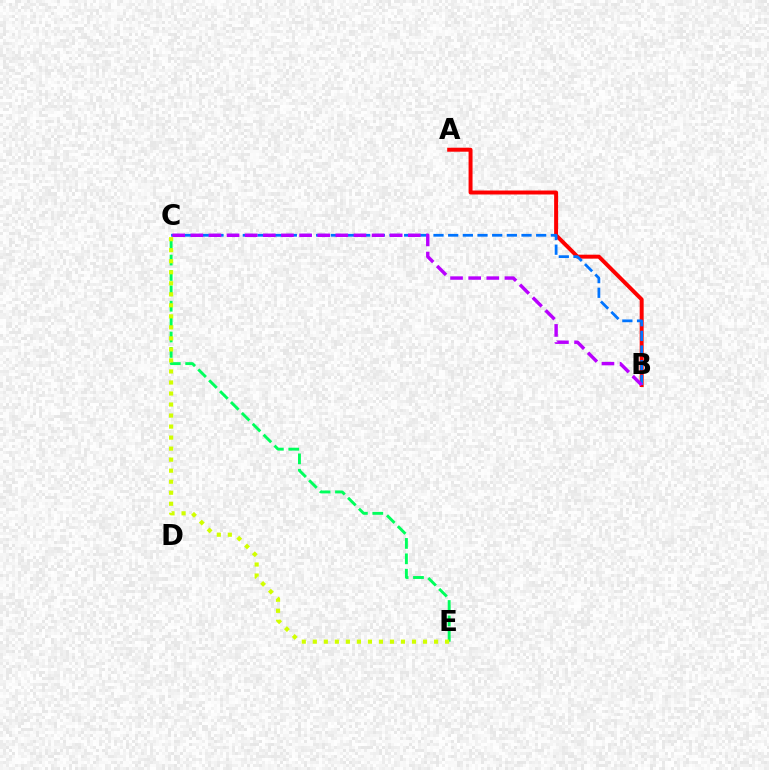{('A', 'B'): [{'color': '#ff0000', 'line_style': 'solid', 'thickness': 2.85}], ('B', 'C'): [{'color': '#0074ff', 'line_style': 'dashed', 'thickness': 1.99}, {'color': '#b900ff', 'line_style': 'dashed', 'thickness': 2.46}], ('C', 'E'): [{'color': '#00ff5c', 'line_style': 'dashed', 'thickness': 2.09}, {'color': '#d1ff00', 'line_style': 'dotted', 'thickness': 3.0}]}